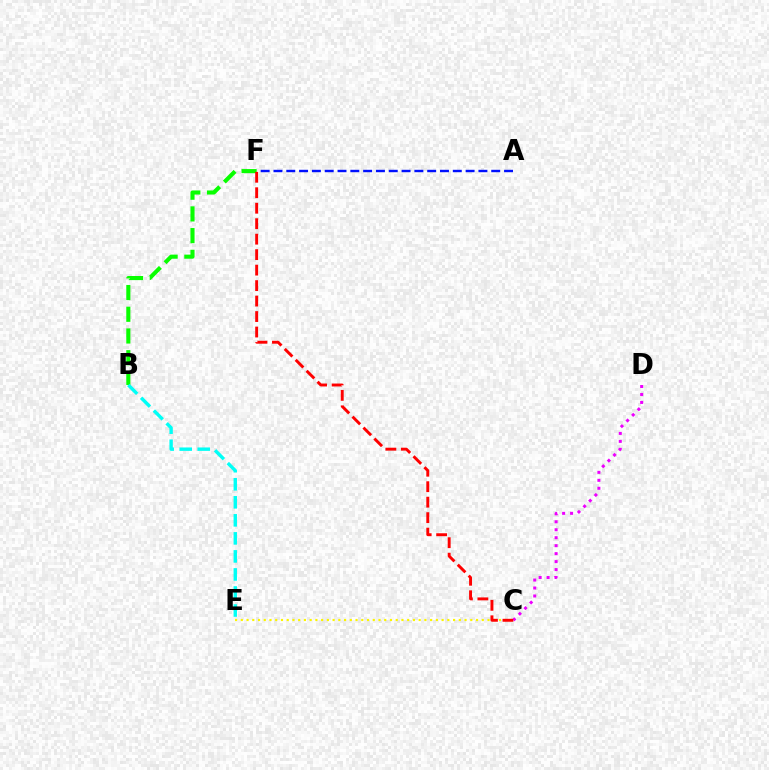{('C', 'D'): [{'color': '#ee00ff', 'line_style': 'dotted', 'thickness': 2.16}], ('A', 'F'): [{'color': '#0010ff', 'line_style': 'dashed', 'thickness': 1.74}], ('B', 'F'): [{'color': '#08ff00', 'line_style': 'dashed', 'thickness': 2.95}], ('B', 'E'): [{'color': '#00fff6', 'line_style': 'dashed', 'thickness': 2.45}], ('C', 'E'): [{'color': '#fcf500', 'line_style': 'dotted', 'thickness': 1.56}], ('C', 'F'): [{'color': '#ff0000', 'line_style': 'dashed', 'thickness': 2.1}]}